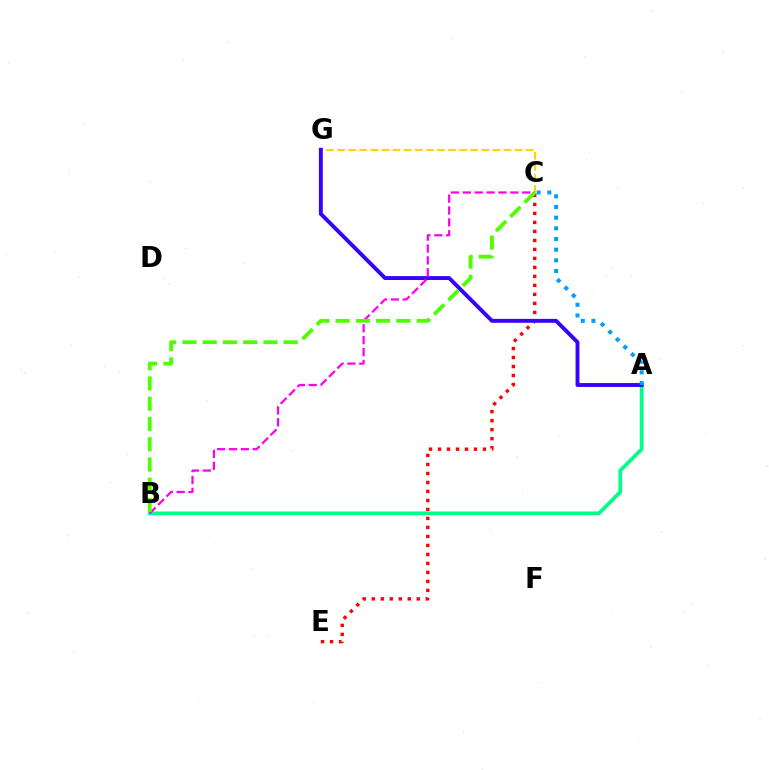{('C', 'E'): [{'color': '#ff0000', 'line_style': 'dotted', 'thickness': 2.44}], ('A', 'B'): [{'color': '#00ff86', 'line_style': 'solid', 'thickness': 2.68}], ('C', 'G'): [{'color': '#ffd500', 'line_style': 'dashed', 'thickness': 1.51}], ('A', 'G'): [{'color': '#3700ff', 'line_style': 'solid', 'thickness': 2.81}], ('A', 'C'): [{'color': '#009eff', 'line_style': 'dotted', 'thickness': 2.9}], ('B', 'C'): [{'color': '#ff00ed', 'line_style': 'dashed', 'thickness': 1.61}, {'color': '#4fff00', 'line_style': 'dashed', 'thickness': 2.75}]}